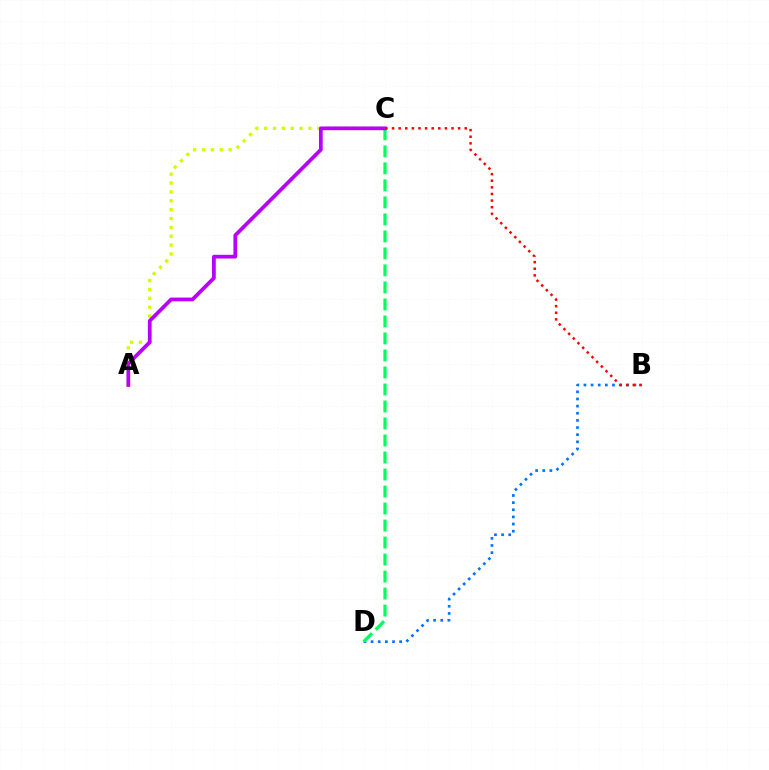{('B', 'D'): [{'color': '#0074ff', 'line_style': 'dotted', 'thickness': 1.94}], ('A', 'C'): [{'color': '#d1ff00', 'line_style': 'dotted', 'thickness': 2.41}, {'color': '#b900ff', 'line_style': 'solid', 'thickness': 2.7}], ('C', 'D'): [{'color': '#00ff5c', 'line_style': 'dashed', 'thickness': 2.31}], ('B', 'C'): [{'color': '#ff0000', 'line_style': 'dotted', 'thickness': 1.8}]}